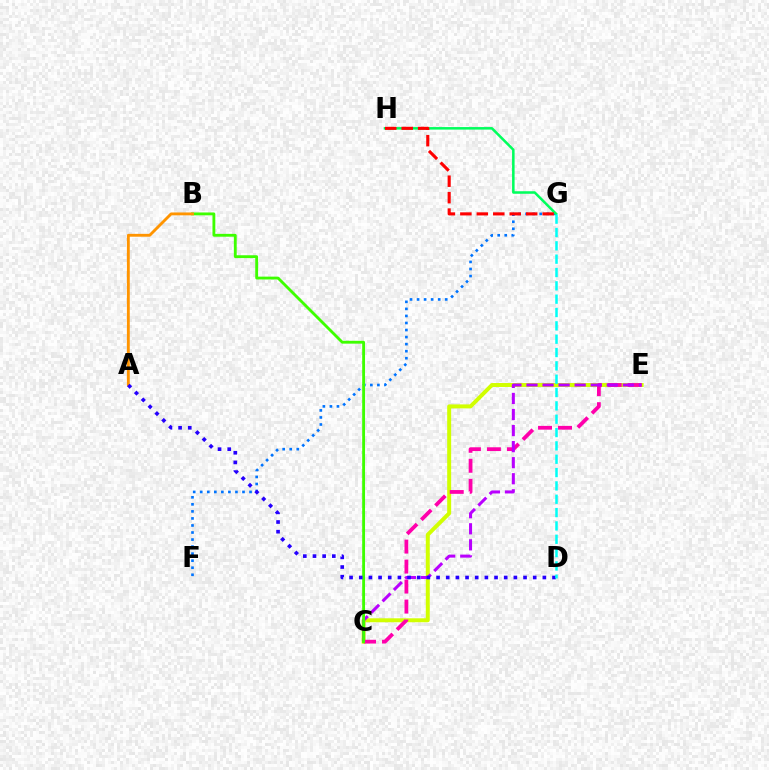{('C', 'E'): [{'color': '#d1ff00', 'line_style': 'solid', 'thickness': 2.85}, {'color': '#ff00ac', 'line_style': 'dashed', 'thickness': 2.72}, {'color': '#b900ff', 'line_style': 'dashed', 'thickness': 2.18}], ('F', 'G'): [{'color': '#0074ff', 'line_style': 'dotted', 'thickness': 1.91}], ('B', 'C'): [{'color': '#3dff00', 'line_style': 'solid', 'thickness': 2.05}], ('A', 'B'): [{'color': '#ff9400', 'line_style': 'solid', 'thickness': 2.06}], ('A', 'D'): [{'color': '#2500ff', 'line_style': 'dotted', 'thickness': 2.63}], ('G', 'H'): [{'color': '#00ff5c', 'line_style': 'solid', 'thickness': 1.82}, {'color': '#ff0000', 'line_style': 'dashed', 'thickness': 2.24}], ('D', 'G'): [{'color': '#00fff6', 'line_style': 'dashed', 'thickness': 1.81}]}